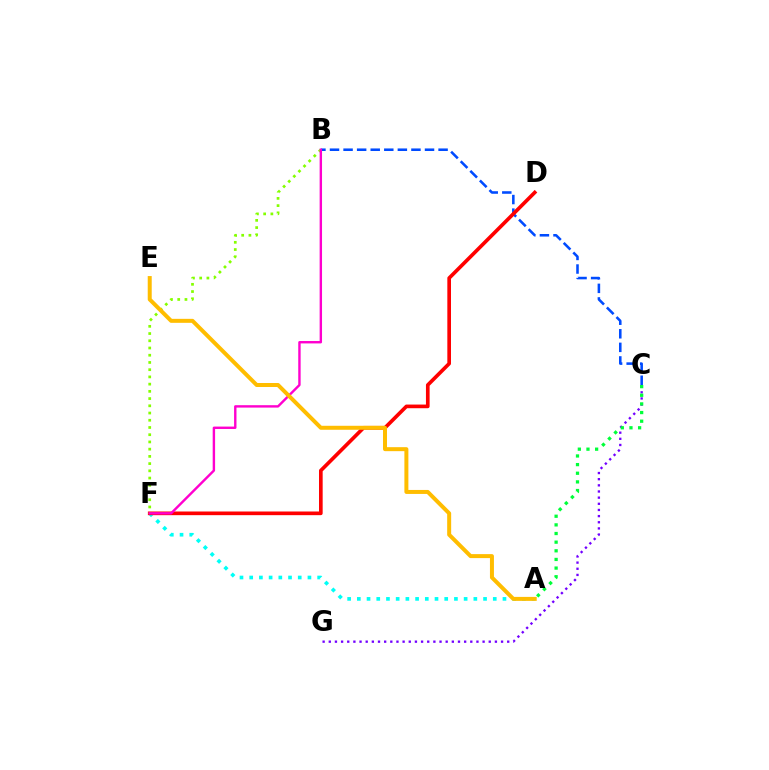{('A', 'F'): [{'color': '#00fff6', 'line_style': 'dotted', 'thickness': 2.64}], ('B', 'C'): [{'color': '#004bff', 'line_style': 'dashed', 'thickness': 1.84}], ('D', 'F'): [{'color': '#ff0000', 'line_style': 'solid', 'thickness': 2.64}], ('B', 'F'): [{'color': '#84ff00', 'line_style': 'dotted', 'thickness': 1.96}, {'color': '#ff00cf', 'line_style': 'solid', 'thickness': 1.73}], ('C', 'G'): [{'color': '#7200ff', 'line_style': 'dotted', 'thickness': 1.67}], ('A', 'C'): [{'color': '#00ff39', 'line_style': 'dotted', 'thickness': 2.35}], ('A', 'E'): [{'color': '#ffbd00', 'line_style': 'solid', 'thickness': 2.87}]}